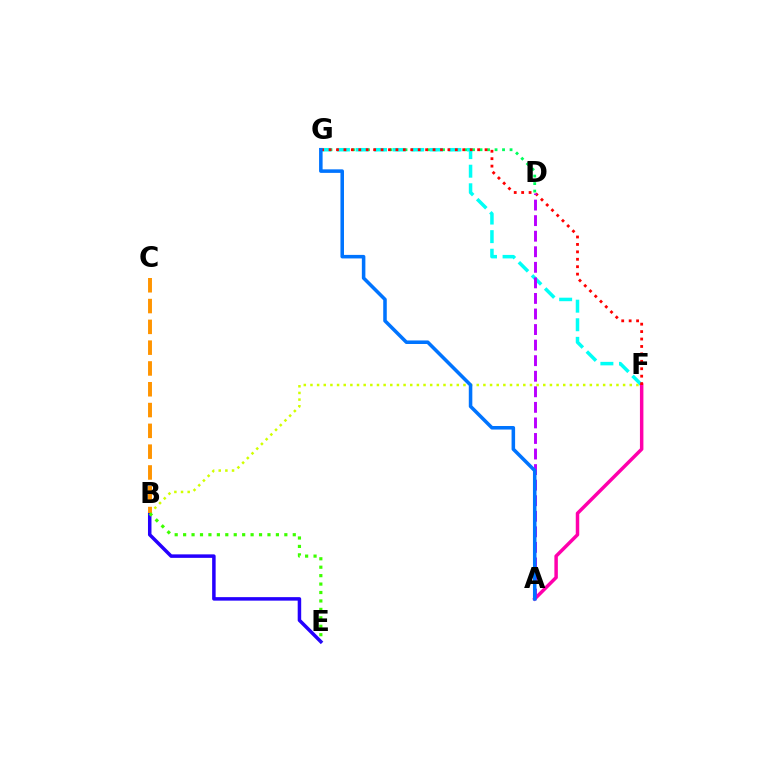{('B', 'F'): [{'color': '#d1ff00', 'line_style': 'dotted', 'thickness': 1.81}], ('D', 'G'): [{'color': '#00ff5c', 'line_style': 'dotted', 'thickness': 2.04}], ('B', 'E'): [{'color': '#2500ff', 'line_style': 'solid', 'thickness': 2.52}, {'color': '#3dff00', 'line_style': 'dotted', 'thickness': 2.29}], ('F', 'G'): [{'color': '#00fff6', 'line_style': 'dashed', 'thickness': 2.52}, {'color': '#ff0000', 'line_style': 'dotted', 'thickness': 2.02}], ('A', 'F'): [{'color': '#ff00ac', 'line_style': 'solid', 'thickness': 2.5}], ('B', 'C'): [{'color': '#ff9400', 'line_style': 'dashed', 'thickness': 2.83}], ('A', 'D'): [{'color': '#b900ff', 'line_style': 'dashed', 'thickness': 2.11}], ('A', 'G'): [{'color': '#0074ff', 'line_style': 'solid', 'thickness': 2.55}]}